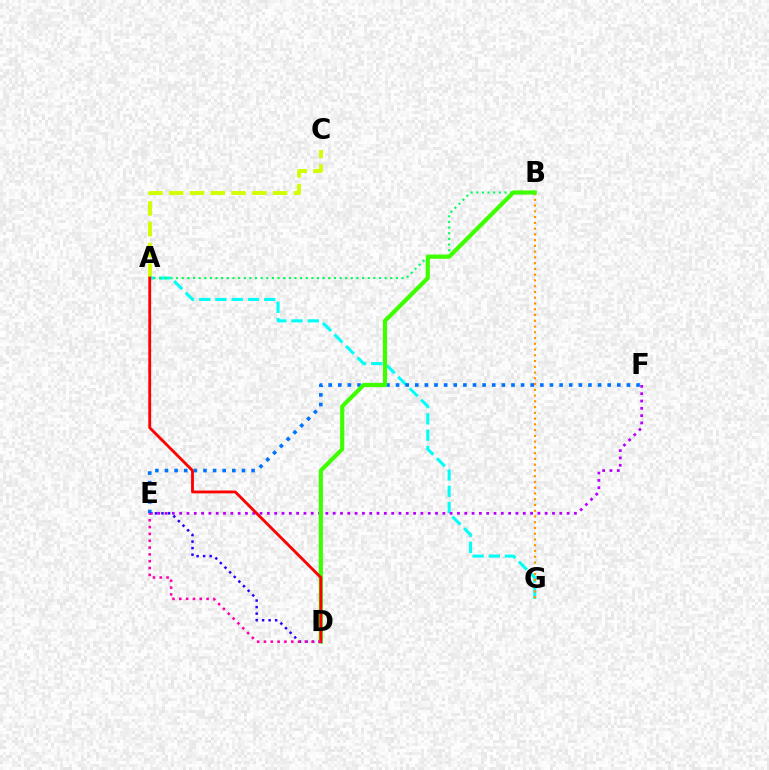{('A', 'C'): [{'color': '#d1ff00', 'line_style': 'dashed', 'thickness': 2.82}], ('A', 'G'): [{'color': '#00fff6', 'line_style': 'dashed', 'thickness': 2.21}], ('E', 'F'): [{'color': '#b900ff', 'line_style': 'dotted', 'thickness': 1.99}, {'color': '#0074ff', 'line_style': 'dotted', 'thickness': 2.61}], ('A', 'B'): [{'color': '#00ff5c', 'line_style': 'dotted', 'thickness': 1.53}], ('D', 'E'): [{'color': '#2500ff', 'line_style': 'dotted', 'thickness': 1.78}, {'color': '#ff00ac', 'line_style': 'dotted', 'thickness': 1.85}], ('B', 'G'): [{'color': '#ff9400', 'line_style': 'dotted', 'thickness': 1.56}], ('B', 'D'): [{'color': '#3dff00', 'line_style': 'solid', 'thickness': 3.0}], ('A', 'D'): [{'color': '#ff0000', 'line_style': 'solid', 'thickness': 2.05}]}